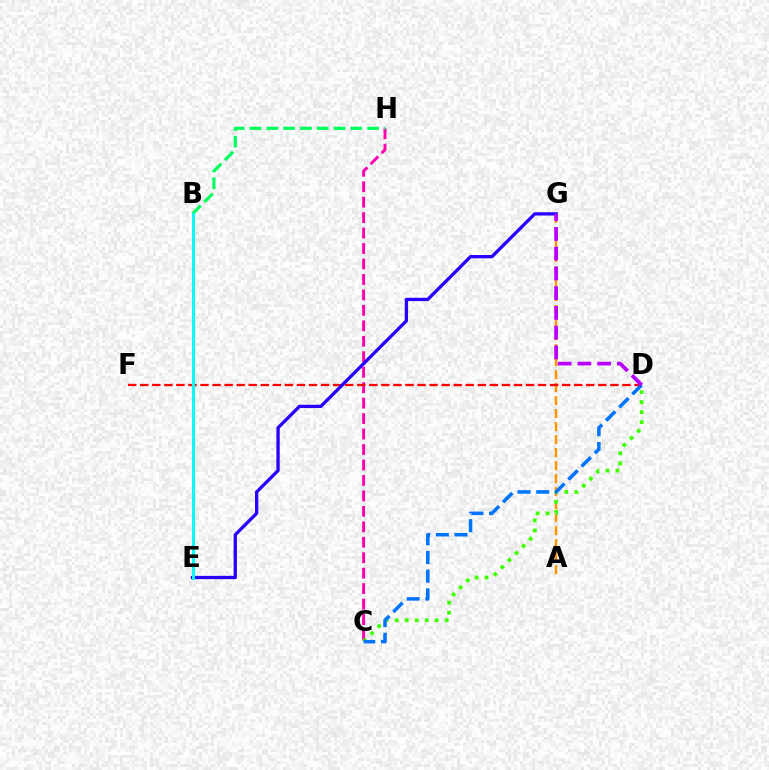{('C', 'H'): [{'color': '#ff00ac', 'line_style': 'dashed', 'thickness': 2.1}], ('A', 'G'): [{'color': '#ff9400', 'line_style': 'dashed', 'thickness': 1.77}], ('C', 'D'): [{'color': '#3dff00', 'line_style': 'dotted', 'thickness': 2.72}, {'color': '#0074ff', 'line_style': 'dashed', 'thickness': 2.54}], ('B', 'E'): [{'color': '#d1ff00', 'line_style': 'solid', 'thickness': 1.84}, {'color': '#00fff6', 'line_style': 'solid', 'thickness': 2.16}], ('B', 'H'): [{'color': '#00ff5c', 'line_style': 'dashed', 'thickness': 2.28}], ('D', 'F'): [{'color': '#ff0000', 'line_style': 'dashed', 'thickness': 1.64}], ('E', 'G'): [{'color': '#2500ff', 'line_style': 'solid', 'thickness': 2.36}], ('D', 'G'): [{'color': '#b900ff', 'line_style': 'dashed', 'thickness': 2.68}]}